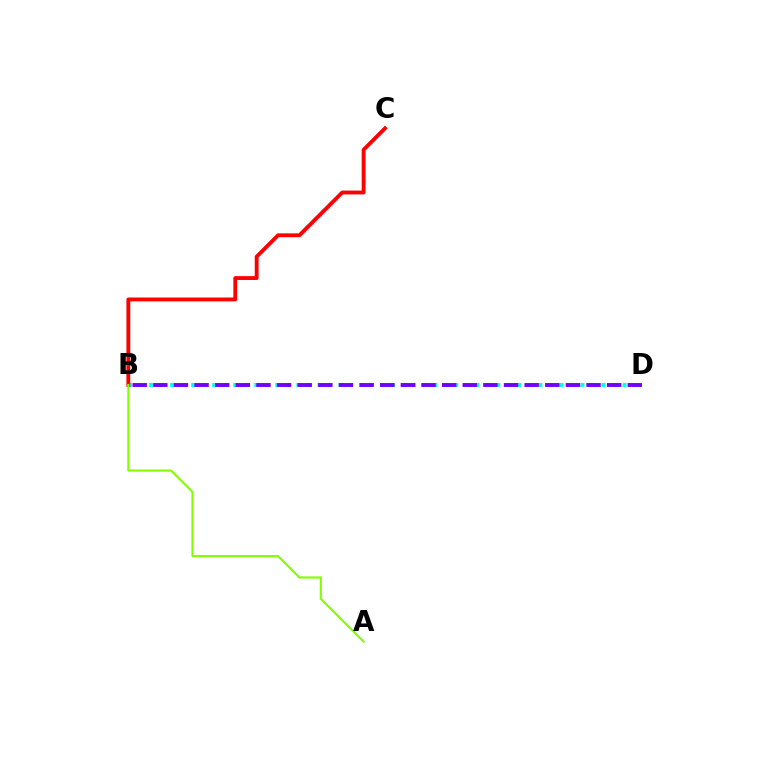{('B', 'D'): [{'color': '#00fff6', 'line_style': 'dotted', 'thickness': 2.86}, {'color': '#7200ff', 'line_style': 'dashed', 'thickness': 2.8}], ('B', 'C'): [{'color': '#ff0000', 'line_style': 'solid', 'thickness': 2.77}], ('A', 'B'): [{'color': '#84ff00', 'line_style': 'solid', 'thickness': 1.56}]}